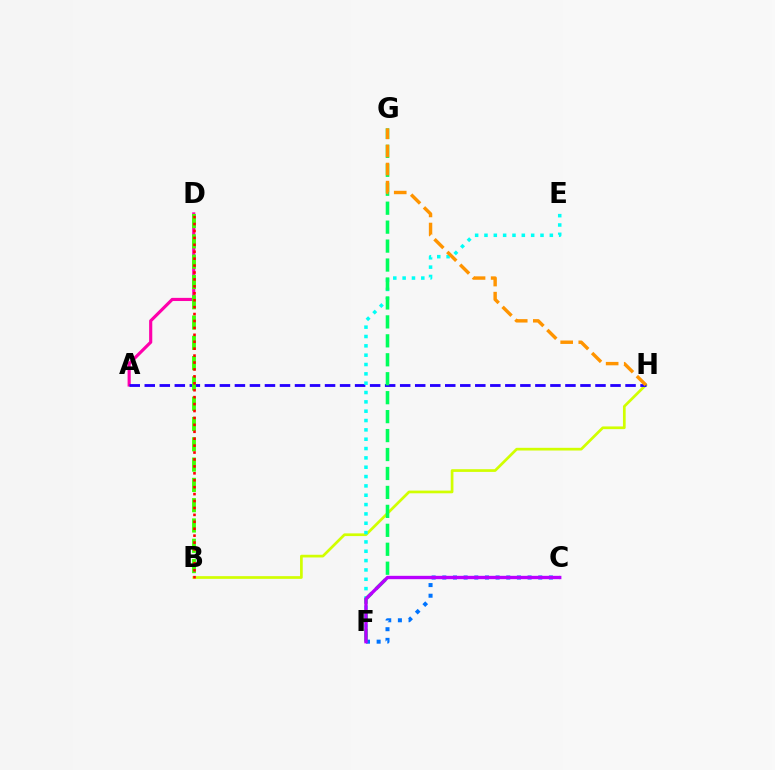{('B', 'H'): [{'color': '#d1ff00', 'line_style': 'solid', 'thickness': 1.95}], ('A', 'D'): [{'color': '#ff00ac', 'line_style': 'solid', 'thickness': 2.27}], ('A', 'H'): [{'color': '#2500ff', 'line_style': 'dashed', 'thickness': 2.04}], ('E', 'F'): [{'color': '#00fff6', 'line_style': 'dotted', 'thickness': 2.54}], ('F', 'G'): [{'color': '#00ff5c', 'line_style': 'dashed', 'thickness': 2.57}], ('G', 'H'): [{'color': '#ff9400', 'line_style': 'dashed', 'thickness': 2.46}], ('B', 'D'): [{'color': '#3dff00', 'line_style': 'dashed', 'thickness': 2.76}, {'color': '#ff0000', 'line_style': 'dotted', 'thickness': 1.88}], ('C', 'F'): [{'color': '#0074ff', 'line_style': 'dotted', 'thickness': 2.9}, {'color': '#b900ff', 'line_style': 'solid', 'thickness': 2.41}]}